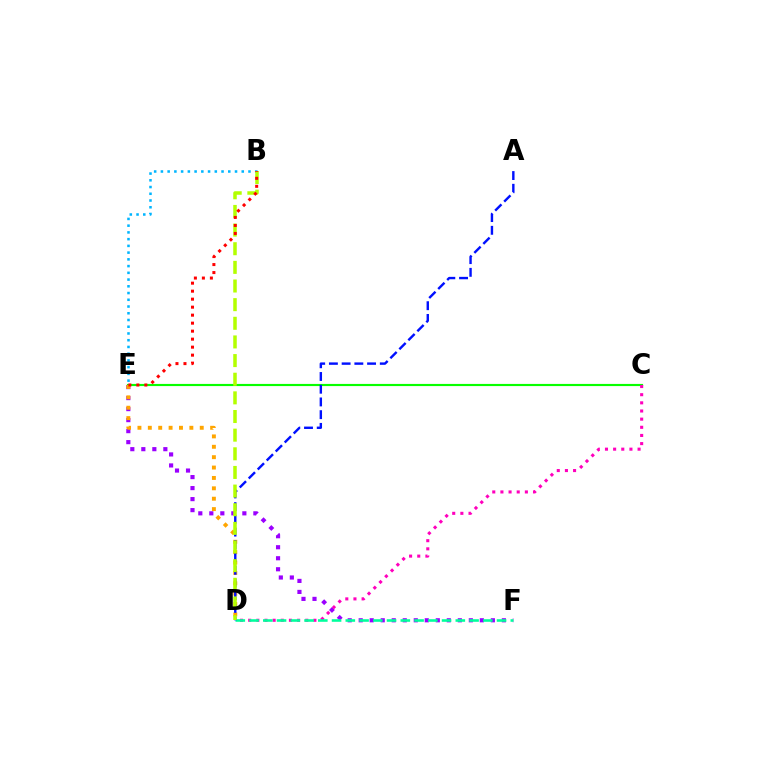{('C', 'E'): [{'color': '#08ff00', 'line_style': 'solid', 'thickness': 1.55}], ('E', 'F'): [{'color': '#9b00ff', 'line_style': 'dotted', 'thickness': 2.99}], ('C', 'D'): [{'color': '#ff00bd', 'line_style': 'dotted', 'thickness': 2.21}], ('D', 'F'): [{'color': '#00ff9d', 'line_style': 'dashed', 'thickness': 1.87}], ('D', 'E'): [{'color': '#ffa500', 'line_style': 'dotted', 'thickness': 2.82}], ('A', 'D'): [{'color': '#0010ff', 'line_style': 'dashed', 'thickness': 1.73}], ('B', 'E'): [{'color': '#00b5ff', 'line_style': 'dotted', 'thickness': 1.83}, {'color': '#ff0000', 'line_style': 'dotted', 'thickness': 2.17}], ('B', 'D'): [{'color': '#b3ff00', 'line_style': 'dashed', 'thickness': 2.53}]}